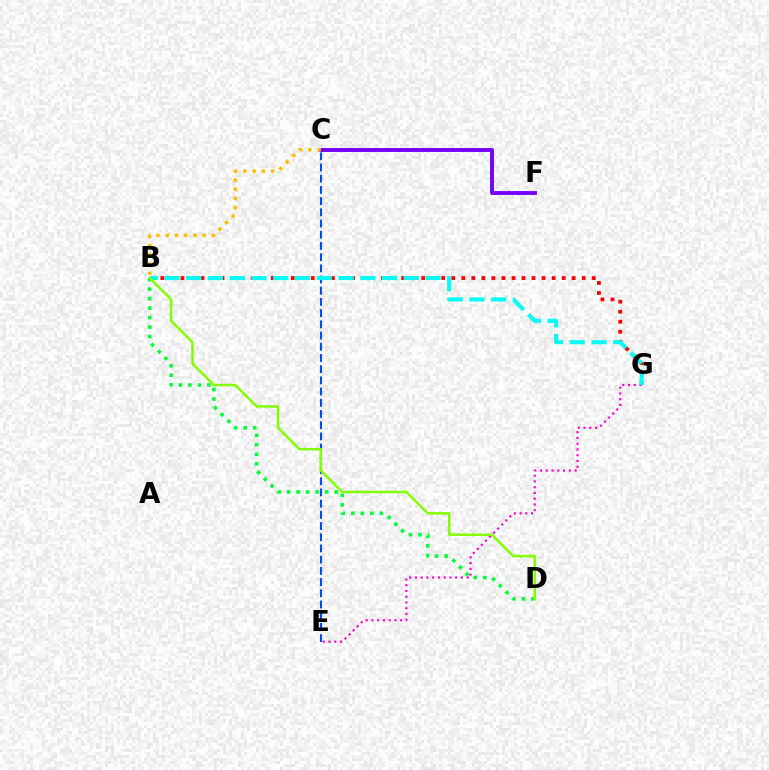{('B', 'G'): [{'color': '#ff0000', 'line_style': 'dotted', 'thickness': 2.73}, {'color': '#00fff6', 'line_style': 'dashed', 'thickness': 2.96}], ('B', 'D'): [{'color': '#00ff39', 'line_style': 'dotted', 'thickness': 2.58}, {'color': '#84ff00', 'line_style': 'solid', 'thickness': 1.8}], ('C', 'F'): [{'color': '#7200ff', 'line_style': 'solid', 'thickness': 2.78}], ('B', 'C'): [{'color': '#ffbd00', 'line_style': 'dotted', 'thickness': 2.51}], ('E', 'G'): [{'color': '#ff00cf', 'line_style': 'dotted', 'thickness': 1.56}], ('C', 'E'): [{'color': '#004bff', 'line_style': 'dashed', 'thickness': 1.52}]}